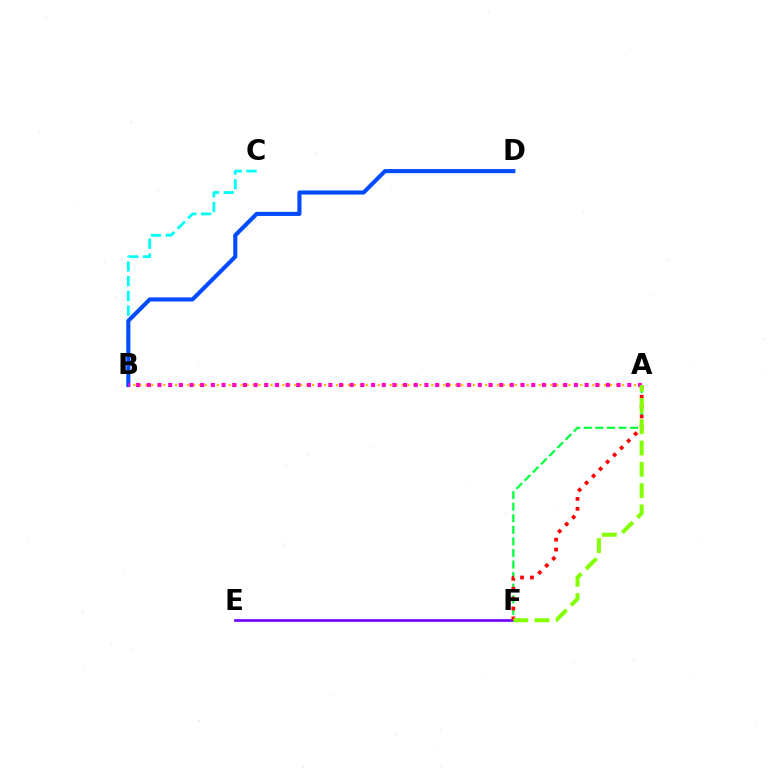{('A', 'F'): [{'color': '#00ff39', 'line_style': 'dashed', 'thickness': 1.57}, {'color': '#ff0000', 'line_style': 'dotted', 'thickness': 2.69}, {'color': '#84ff00', 'line_style': 'dashed', 'thickness': 2.89}], ('A', 'B'): [{'color': '#ffbd00', 'line_style': 'dotted', 'thickness': 1.62}, {'color': '#ff00cf', 'line_style': 'dotted', 'thickness': 2.9}], ('E', 'F'): [{'color': '#7200ff', 'line_style': 'solid', 'thickness': 1.92}], ('B', 'C'): [{'color': '#00fff6', 'line_style': 'dashed', 'thickness': 2.0}], ('B', 'D'): [{'color': '#004bff', 'line_style': 'solid', 'thickness': 2.95}]}